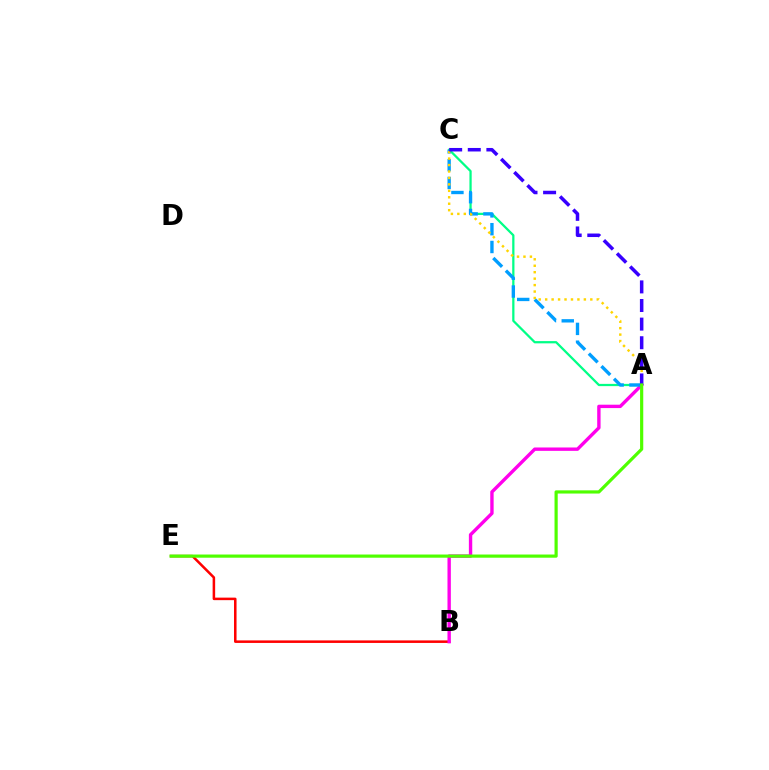{('A', 'C'): [{'color': '#00ff86', 'line_style': 'solid', 'thickness': 1.62}, {'color': '#009eff', 'line_style': 'dashed', 'thickness': 2.42}, {'color': '#ffd500', 'line_style': 'dotted', 'thickness': 1.75}, {'color': '#3700ff', 'line_style': 'dashed', 'thickness': 2.53}], ('B', 'E'): [{'color': '#ff0000', 'line_style': 'solid', 'thickness': 1.82}], ('A', 'B'): [{'color': '#ff00ed', 'line_style': 'solid', 'thickness': 2.43}], ('A', 'E'): [{'color': '#4fff00', 'line_style': 'solid', 'thickness': 2.29}]}